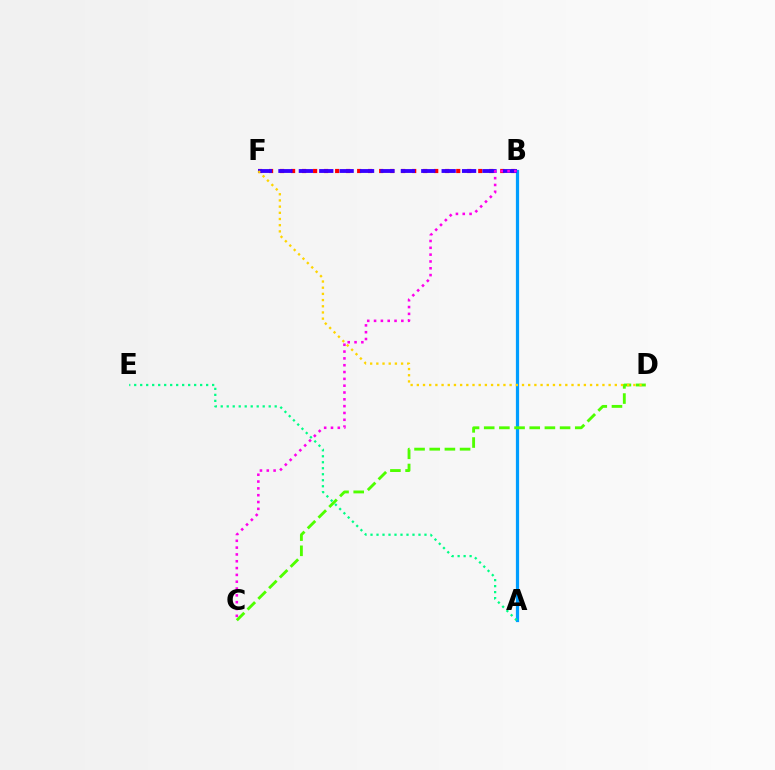{('B', 'F'): [{'color': '#ff0000', 'line_style': 'dotted', 'thickness': 2.99}, {'color': '#3700ff', 'line_style': 'dashed', 'thickness': 2.77}], ('A', 'B'): [{'color': '#009eff', 'line_style': 'solid', 'thickness': 2.32}], ('A', 'E'): [{'color': '#00ff86', 'line_style': 'dotted', 'thickness': 1.63}], ('C', 'D'): [{'color': '#4fff00', 'line_style': 'dashed', 'thickness': 2.06}], ('D', 'F'): [{'color': '#ffd500', 'line_style': 'dotted', 'thickness': 1.68}], ('B', 'C'): [{'color': '#ff00ed', 'line_style': 'dotted', 'thickness': 1.85}]}